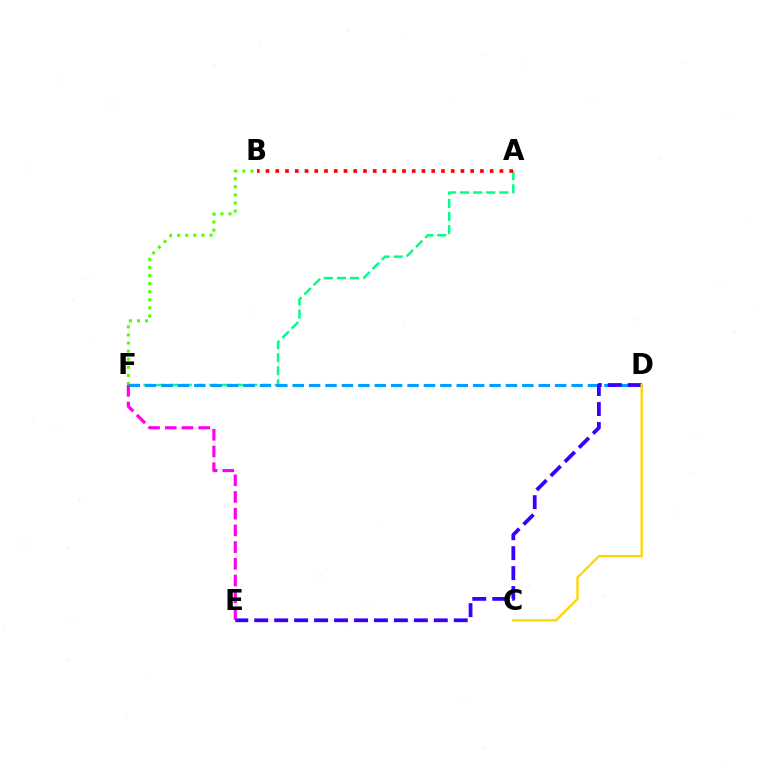{('A', 'F'): [{'color': '#00ff86', 'line_style': 'dashed', 'thickness': 1.78}], ('B', 'F'): [{'color': '#4fff00', 'line_style': 'dotted', 'thickness': 2.2}], ('D', 'F'): [{'color': '#009eff', 'line_style': 'dashed', 'thickness': 2.23}], ('E', 'F'): [{'color': '#ff00ed', 'line_style': 'dashed', 'thickness': 2.27}], ('A', 'B'): [{'color': '#ff0000', 'line_style': 'dotted', 'thickness': 2.65}], ('D', 'E'): [{'color': '#3700ff', 'line_style': 'dashed', 'thickness': 2.71}], ('C', 'D'): [{'color': '#ffd500', 'line_style': 'solid', 'thickness': 1.67}]}